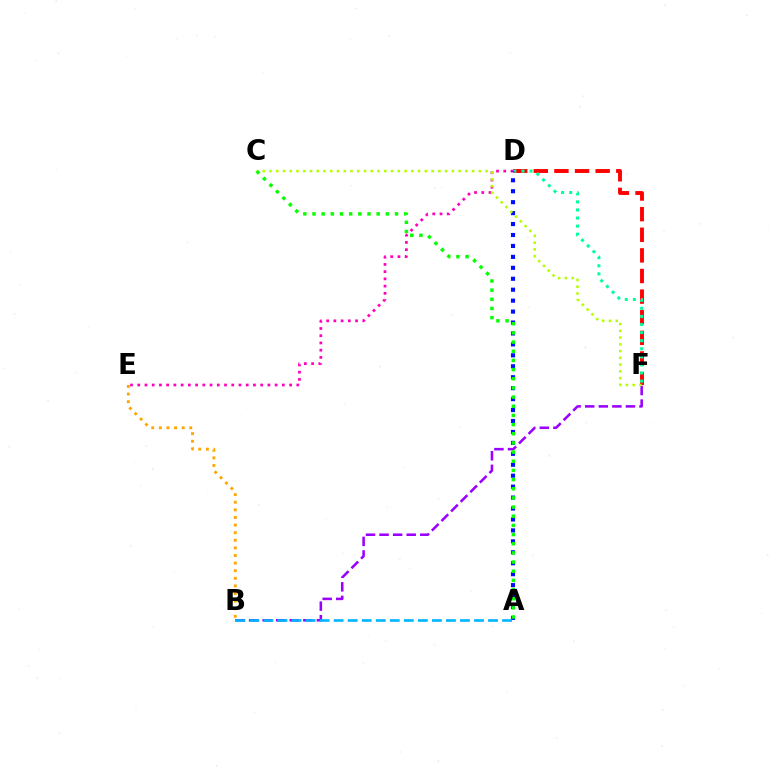{('B', 'F'): [{'color': '#9b00ff', 'line_style': 'dashed', 'thickness': 1.84}], ('D', 'F'): [{'color': '#ff0000', 'line_style': 'dashed', 'thickness': 2.8}, {'color': '#00ff9d', 'line_style': 'dotted', 'thickness': 2.2}], ('B', 'E'): [{'color': '#ffa500', 'line_style': 'dotted', 'thickness': 2.07}], ('D', 'E'): [{'color': '#ff00bd', 'line_style': 'dotted', 'thickness': 1.96}], ('A', 'D'): [{'color': '#0010ff', 'line_style': 'dotted', 'thickness': 2.97}], ('A', 'B'): [{'color': '#00b5ff', 'line_style': 'dashed', 'thickness': 1.91}], ('C', 'F'): [{'color': '#b3ff00', 'line_style': 'dotted', 'thickness': 1.84}], ('A', 'C'): [{'color': '#08ff00', 'line_style': 'dotted', 'thickness': 2.49}]}